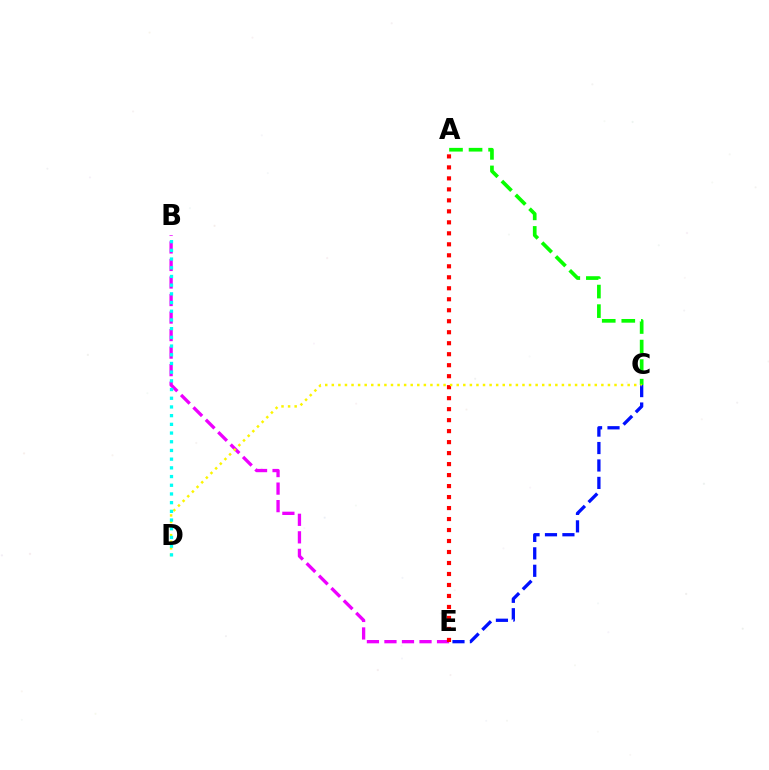{('B', 'E'): [{'color': '#ee00ff', 'line_style': 'dashed', 'thickness': 2.38}], ('A', 'E'): [{'color': '#ff0000', 'line_style': 'dotted', 'thickness': 2.99}], ('A', 'C'): [{'color': '#08ff00', 'line_style': 'dashed', 'thickness': 2.66}], ('C', 'E'): [{'color': '#0010ff', 'line_style': 'dashed', 'thickness': 2.37}], ('C', 'D'): [{'color': '#fcf500', 'line_style': 'dotted', 'thickness': 1.79}], ('B', 'D'): [{'color': '#00fff6', 'line_style': 'dotted', 'thickness': 2.36}]}